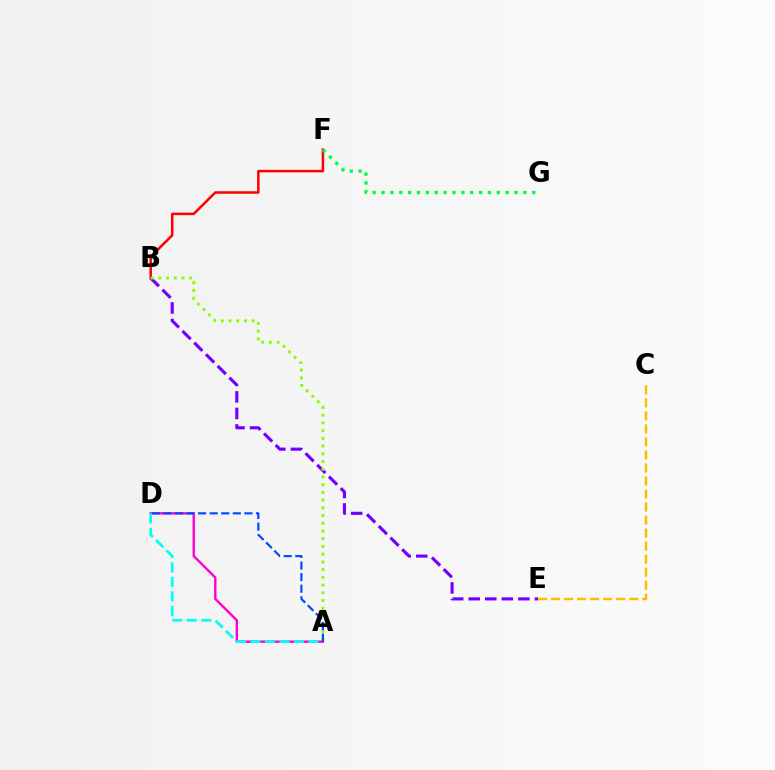{('B', 'E'): [{'color': '#7200ff', 'line_style': 'dashed', 'thickness': 2.25}], ('B', 'F'): [{'color': '#ff0000', 'line_style': 'solid', 'thickness': 1.81}], ('A', 'B'): [{'color': '#84ff00', 'line_style': 'dotted', 'thickness': 2.1}], ('A', 'D'): [{'color': '#ff00cf', 'line_style': 'solid', 'thickness': 1.73}, {'color': '#004bff', 'line_style': 'dashed', 'thickness': 1.57}, {'color': '#00fff6', 'line_style': 'dashed', 'thickness': 1.97}], ('C', 'E'): [{'color': '#ffbd00', 'line_style': 'dashed', 'thickness': 1.77}], ('F', 'G'): [{'color': '#00ff39', 'line_style': 'dotted', 'thickness': 2.41}]}